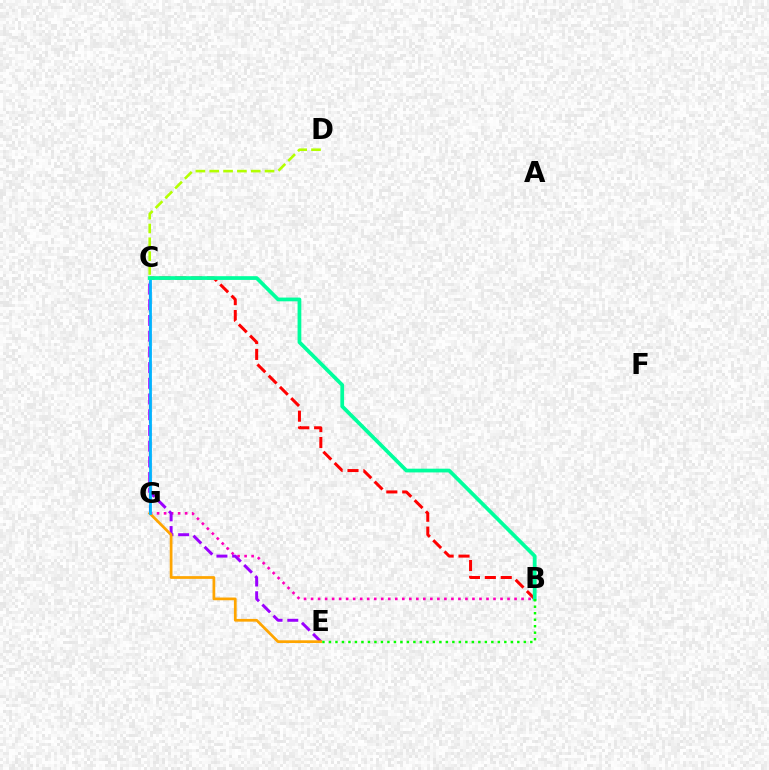{('C', 'G'): [{'color': '#0010ff', 'line_style': 'dashed', 'thickness': 1.52}, {'color': '#00b5ff', 'line_style': 'solid', 'thickness': 1.99}], ('B', 'G'): [{'color': '#ff00bd', 'line_style': 'dotted', 'thickness': 1.91}], ('C', 'E'): [{'color': '#9b00ff', 'line_style': 'dashed', 'thickness': 2.13}], ('E', 'G'): [{'color': '#ffa500', 'line_style': 'solid', 'thickness': 1.97}], ('B', 'C'): [{'color': '#ff0000', 'line_style': 'dashed', 'thickness': 2.16}, {'color': '#00ff9d', 'line_style': 'solid', 'thickness': 2.69}], ('C', 'D'): [{'color': '#b3ff00', 'line_style': 'dashed', 'thickness': 1.88}], ('B', 'E'): [{'color': '#08ff00', 'line_style': 'dotted', 'thickness': 1.76}]}